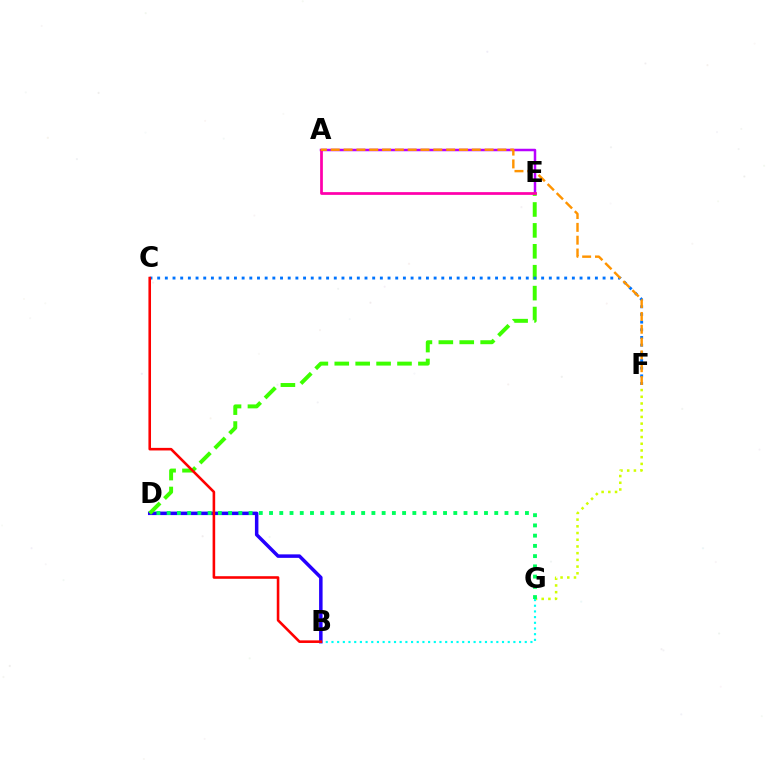{('F', 'G'): [{'color': '#d1ff00', 'line_style': 'dotted', 'thickness': 1.82}], ('B', 'G'): [{'color': '#00fff6', 'line_style': 'dotted', 'thickness': 1.54}], ('B', 'D'): [{'color': '#2500ff', 'line_style': 'solid', 'thickness': 2.52}], ('A', 'E'): [{'color': '#b900ff', 'line_style': 'solid', 'thickness': 1.8}, {'color': '#ff00ac', 'line_style': 'solid', 'thickness': 1.97}], ('D', 'E'): [{'color': '#3dff00', 'line_style': 'dashed', 'thickness': 2.84}], ('C', 'F'): [{'color': '#0074ff', 'line_style': 'dotted', 'thickness': 2.09}], ('A', 'F'): [{'color': '#ff9400', 'line_style': 'dashed', 'thickness': 1.74}], ('D', 'G'): [{'color': '#00ff5c', 'line_style': 'dotted', 'thickness': 2.78}], ('B', 'C'): [{'color': '#ff0000', 'line_style': 'solid', 'thickness': 1.86}]}